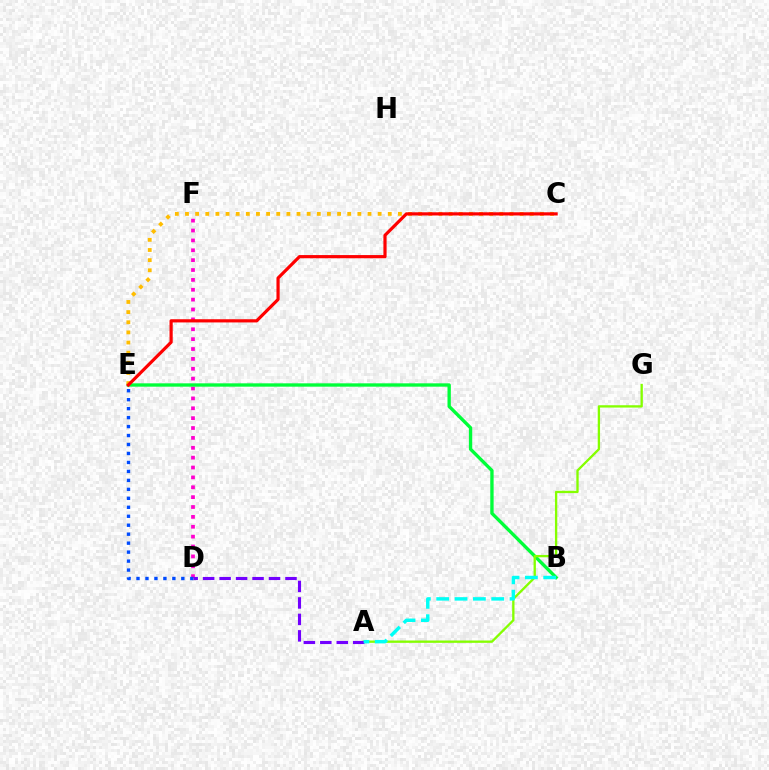{('D', 'F'): [{'color': '#ff00cf', 'line_style': 'dotted', 'thickness': 2.68}], ('D', 'E'): [{'color': '#004bff', 'line_style': 'dotted', 'thickness': 2.44}], ('B', 'E'): [{'color': '#00ff39', 'line_style': 'solid', 'thickness': 2.41}], ('C', 'E'): [{'color': '#ffbd00', 'line_style': 'dotted', 'thickness': 2.75}, {'color': '#ff0000', 'line_style': 'solid', 'thickness': 2.3}], ('A', 'G'): [{'color': '#84ff00', 'line_style': 'solid', 'thickness': 1.68}], ('A', 'D'): [{'color': '#7200ff', 'line_style': 'dashed', 'thickness': 2.24}], ('A', 'B'): [{'color': '#00fff6', 'line_style': 'dashed', 'thickness': 2.49}]}